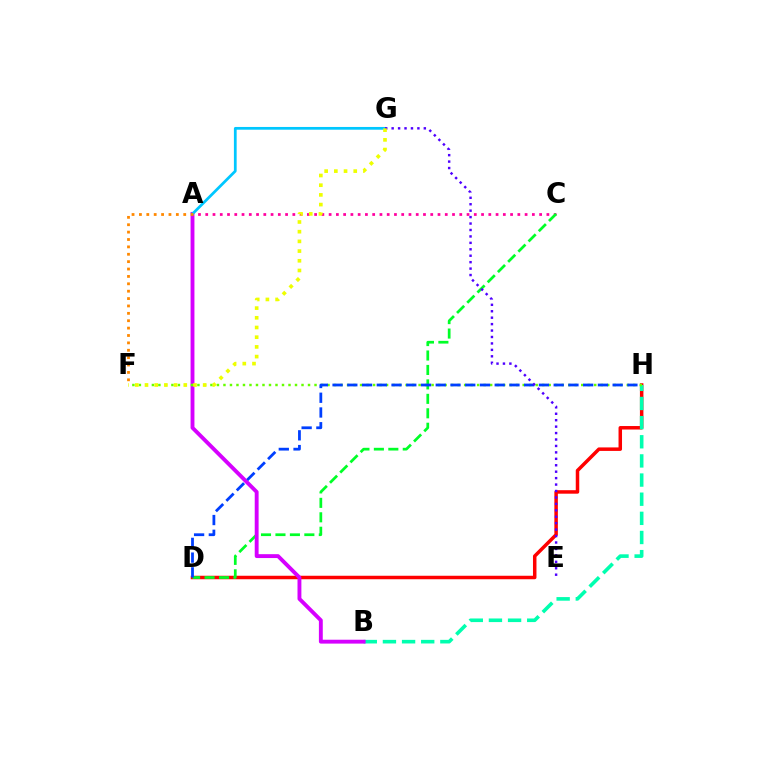{('A', 'C'): [{'color': '#ff00a0', 'line_style': 'dotted', 'thickness': 1.97}], ('D', 'H'): [{'color': '#ff0000', 'line_style': 'solid', 'thickness': 2.52}, {'color': '#003fff', 'line_style': 'dashed', 'thickness': 2.0}], ('B', 'H'): [{'color': '#00ffaf', 'line_style': 'dashed', 'thickness': 2.6}], ('C', 'D'): [{'color': '#00ff27', 'line_style': 'dashed', 'thickness': 1.96}], ('A', 'B'): [{'color': '#d600ff', 'line_style': 'solid', 'thickness': 2.79}], ('F', 'H'): [{'color': '#66ff00', 'line_style': 'dotted', 'thickness': 1.77}], ('A', 'G'): [{'color': '#00c7ff', 'line_style': 'solid', 'thickness': 1.98}], ('E', 'G'): [{'color': '#4f00ff', 'line_style': 'dotted', 'thickness': 1.75}], ('A', 'F'): [{'color': '#ff8800', 'line_style': 'dotted', 'thickness': 2.01}], ('F', 'G'): [{'color': '#eeff00', 'line_style': 'dotted', 'thickness': 2.63}]}